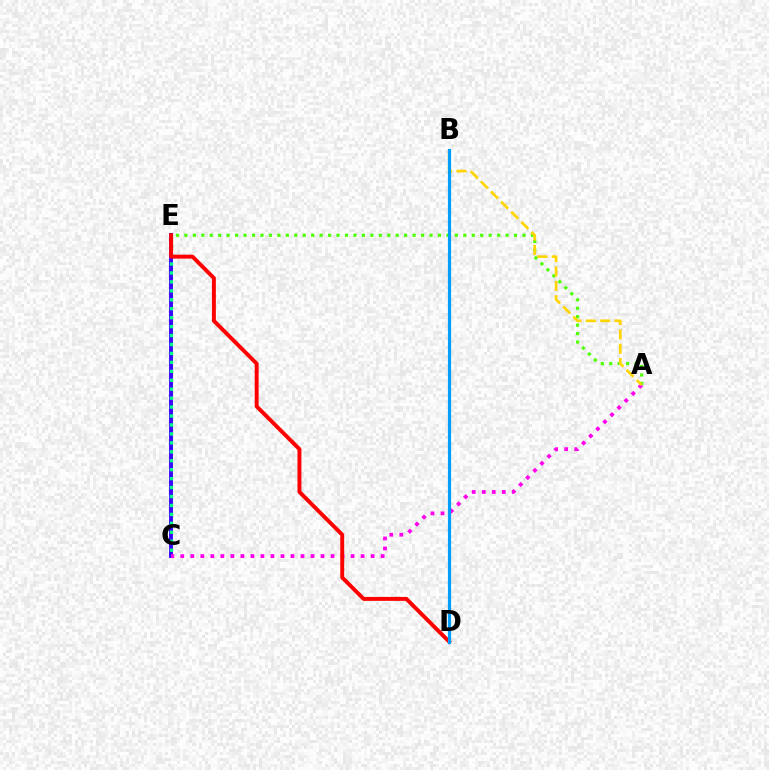{('C', 'E'): [{'color': '#3700ff', 'line_style': 'solid', 'thickness': 2.8}, {'color': '#00ff86', 'line_style': 'dotted', 'thickness': 2.43}], ('A', 'C'): [{'color': '#ff00ed', 'line_style': 'dotted', 'thickness': 2.72}], ('A', 'E'): [{'color': '#4fff00', 'line_style': 'dotted', 'thickness': 2.3}], ('D', 'E'): [{'color': '#ff0000', 'line_style': 'solid', 'thickness': 2.83}], ('A', 'B'): [{'color': '#ffd500', 'line_style': 'dashed', 'thickness': 1.95}], ('B', 'D'): [{'color': '#009eff', 'line_style': 'solid', 'thickness': 2.29}]}